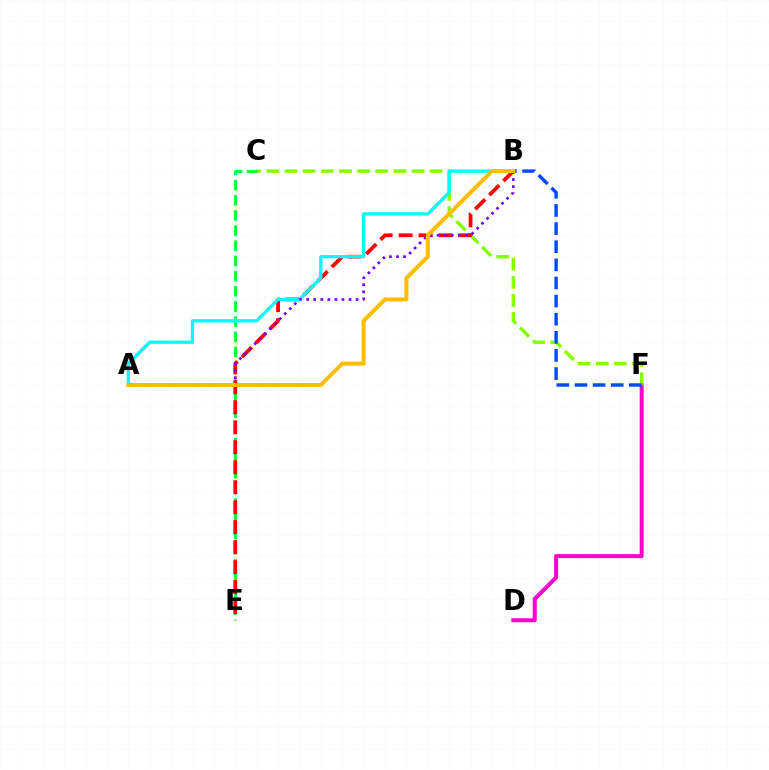{('D', 'F'): [{'color': '#ff00cf', 'line_style': 'solid', 'thickness': 2.88}], ('C', 'F'): [{'color': '#84ff00', 'line_style': 'dashed', 'thickness': 2.47}], ('B', 'F'): [{'color': '#004bff', 'line_style': 'dashed', 'thickness': 2.46}], ('C', 'E'): [{'color': '#00ff39', 'line_style': 'dashed', 'thickness': 2.06}], ('B', 'E'): [{'color': '#ff0000', 'line_style': 'dashed', 'thickness': 2.71}], ('A', 'B'): [{'color': '#00fff6', 'line_style': 'solid', 'thickness': 2.37}, {'color': '#7200ff', 'line_style': 'dotted', 'thickness': 1.92}, {'color': '#ffbd00', 'line_style': 'solid', 'thickness': 2.87}]}